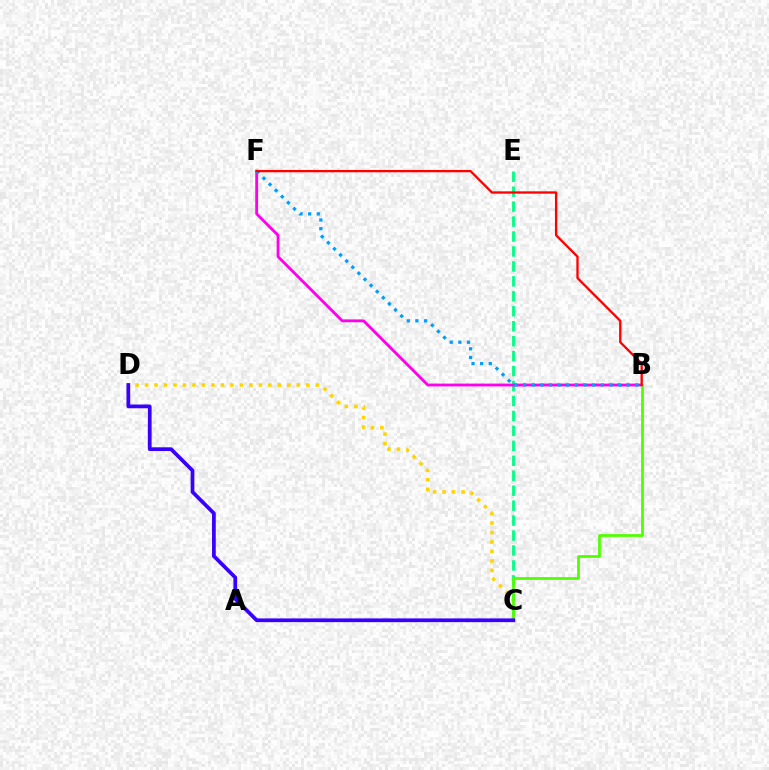{('C', 'D'): [{'color': '#ffd500', 'line_style': 'dotted', 'thickness': 2.58}, {'color': '#3700ff', 'line_style': 'solid', 'thickness': 2.69}], ('C', 'E'): [{'color': '#00ff86', 'line_style': 'dashed', 'thickness': 2.03}], ('B', 'F'): [{'color': '#ff00ed', 'line_style': 'solid', 'thickness': 2.04}, {'color': '#009eff', 'line_style': 'dotted', 'thickness': 2.35}, {'color': '#ff0000', 'line_style': 'solid', 'thickness': 1.67}], ('B', 'C'): [{'color': '#4fff00', 'line_style': 'solid', 'thickness': 1.97}]}